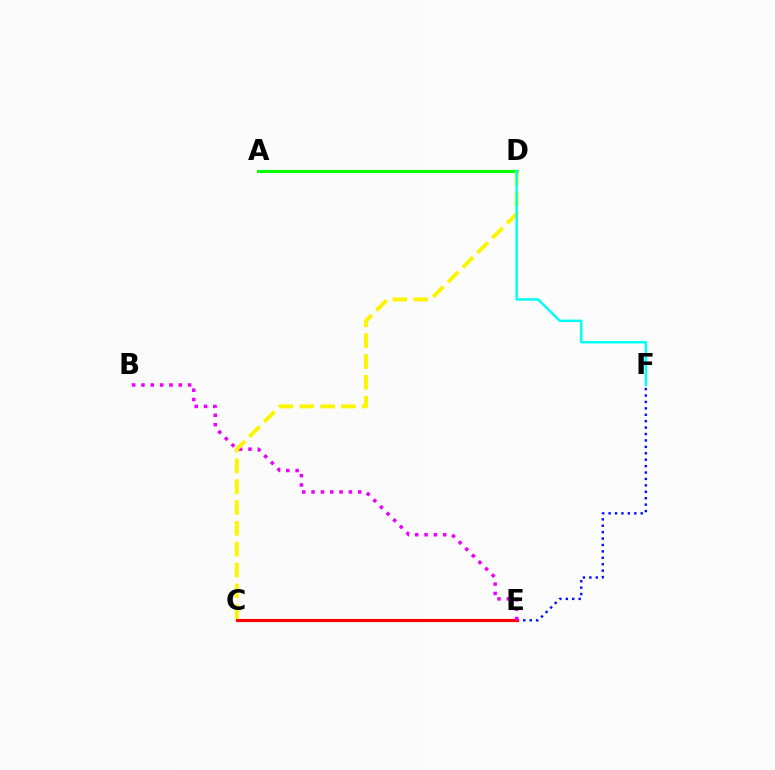{('E', 'F'): [{'color': '#0010ff', 'line_style': 'dotted', 'thickness': 1.74}], ('C', 'E'): [{'color': '#ff0000', 'line_style': 'solid', 'thickness': 2.24}], ('A', 'D'): [{'color': '#08ff00', 'line_style': 'solid', 'thickness': 2.24}], ('B', 'E'): [{'color': '#ee00ff', 'line_style': 'dotted', 'thickness': 2.53}], ('C', 'D'): [{'color': '#fcf500', 'line_style': 'dashed', 'thickness': 2.83}], ('D', 'F'): [{'color': '#00fff6', 'line_style': 'solid', 'thickness': 1.77}]}